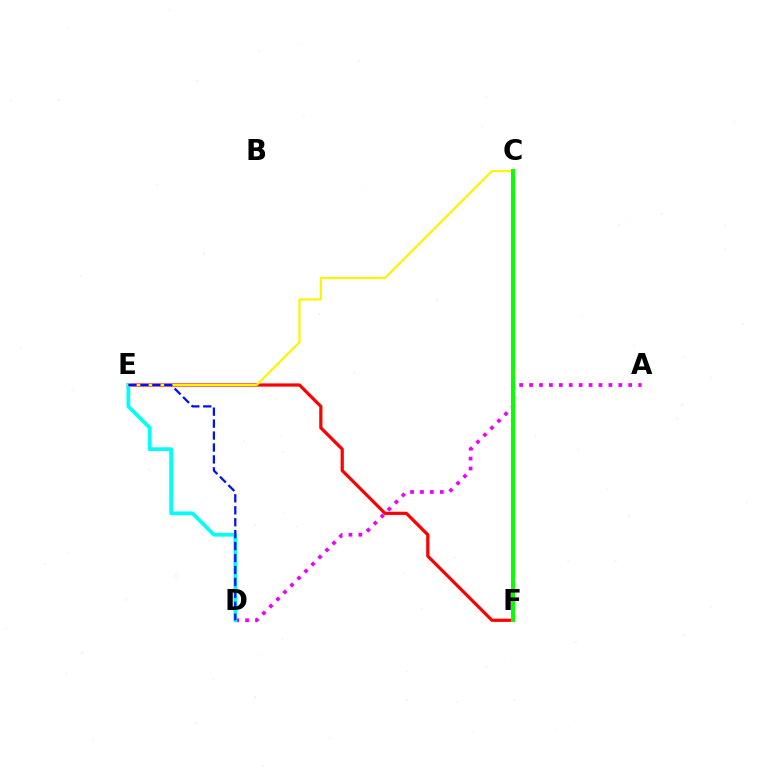{('E', 'F'): [{'color': '#ff0000', 'line_style': 'solid', 'thickness': 2.31}], ('A', 'D'): [{'color': '#ee00ff', 'line_style': 'dotted', 'thickness': 2.69}], ('D', 'E'): [{'color': '#00fff6', 'line_style': 'solid', 'thickness': 2.7}, {'color': '#0010ff', 'line_style': 'dashed', 'thickness': 1.62}], ('C', 'E'): [{'color': '#fcf500', 'line_style': 'solid', 'thickness': 1.58}], ('C', 'F'): [{'color': '#08ff00', 'line_style': 'solid', 'thickness': 2.85}]}